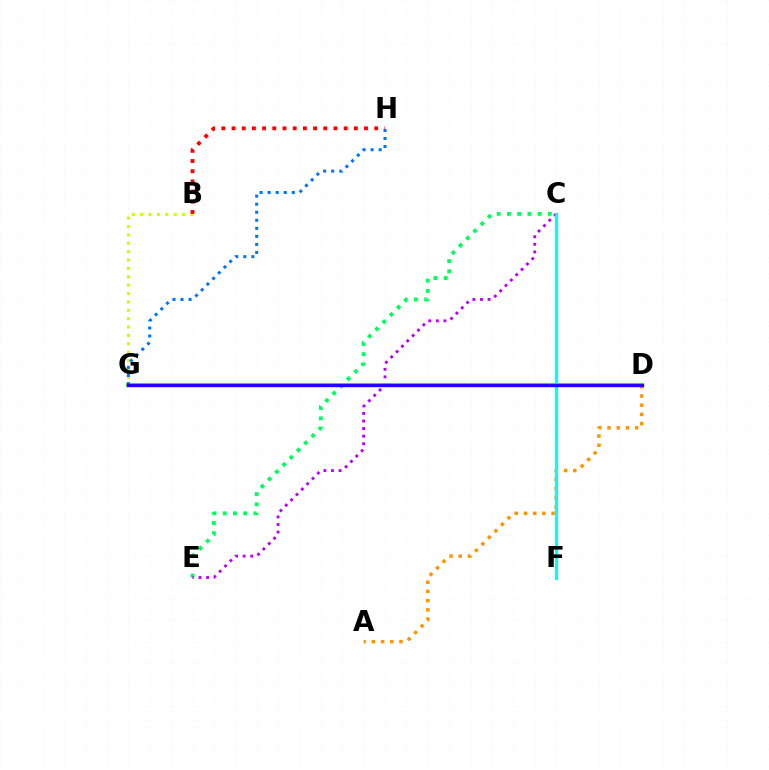{('C', 'E'): [{'color': '#00ff5c', 'line_style': 'dotted', 'thickness': 2.78}, {'color': '#b900ff', 'line_style': 'dotted', 'thickness': 2.06}], ('B', 'G'): [{'color': '#d1ff00', 'line_style': 'dotted', 'thickness': 2.28}], ('D', 'G'): [{'color': '#3dff00', 'line_style': 'solid', 'thickness': 2.78}, {'color': '#2500ff', 'line_style': 'solid', 'thickness': 2.43}], ('C', 'F'): [{'color': '#ff00ac', 'line_style': 'dashed', 'thickness': 2.22}, {'color': '#00fff6', 'line_style': 'solid', 'thickness': 2.33}], ('A', 'D'): [{'color': '#ff9400', 'line_style': 'dotted', 'thickness': 2.5}], ('B', 'H'): [{'color': '#ff0000', 'line_style': 'dotted', 'thickness': 2.77}], ('G', 'H'): [{'color': '#0074ff', 'line_style': 'dotted', 'thickness': 2.19}]}